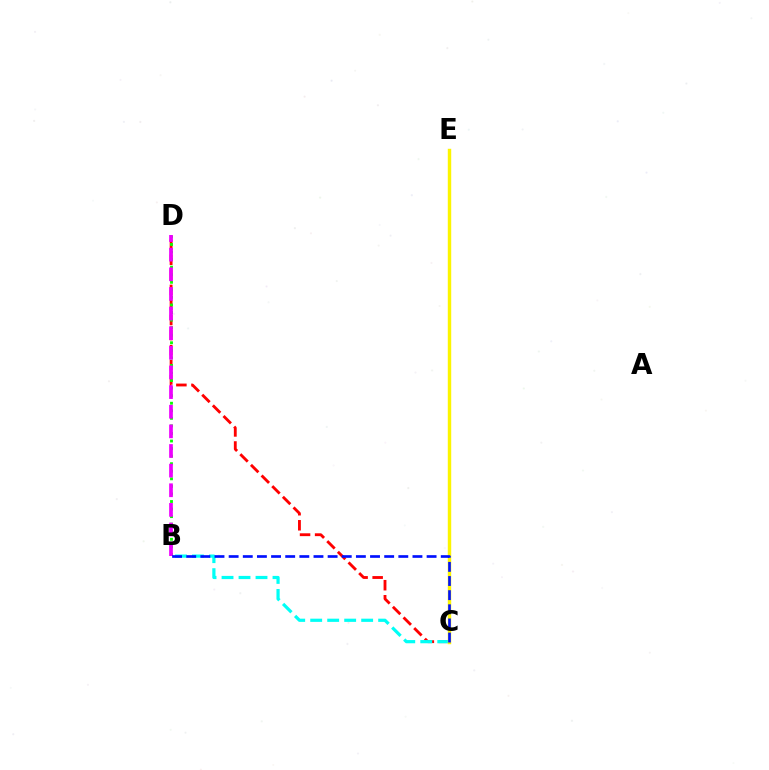{('C', 'D'): [{'color': '#ff0000', 'line_style': 'dashed', 'thickness': 2.04}], ('B', 'D'): [{'color': '#08ff00', 'line_style': 'dotted', 'thickness': 2.05}, {'color': '#ee00ff', 'line_style': 'dashed', 'thickness': 2.67}], ('B', 'C'): [{'color': '#00fff6', 'line_style': 'dashed', 'thickness': 2.31}, {'color': '#0010ff', 'line_style': 'dashed', 'thickness': 1.92}], ('C', 'E'): [{'color': '#fcf500', 'line_style': 'solid', 'thickness': 2.46}]}